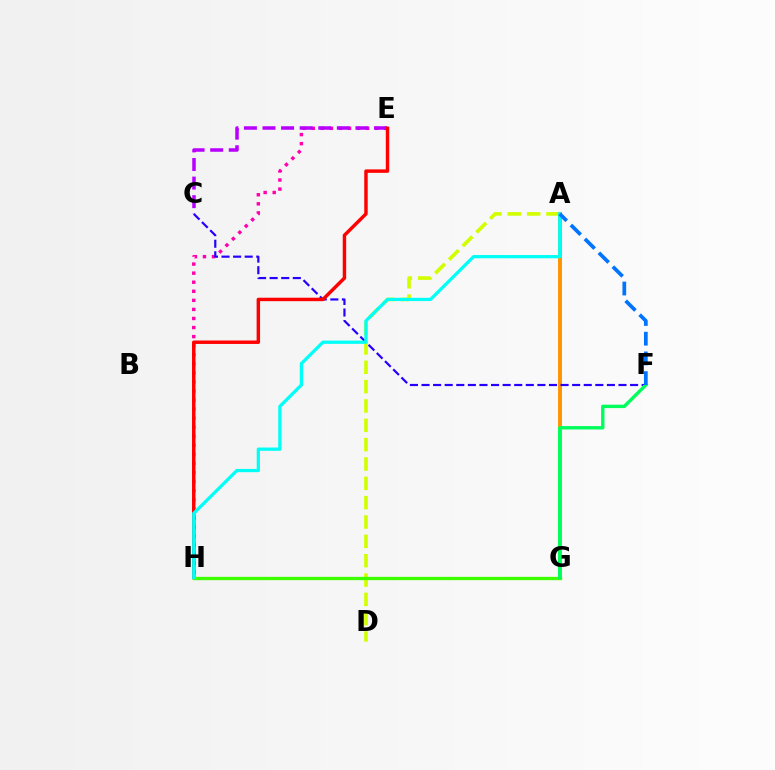{('E', 'H'): [{'color': '#ff00ac', 'line_style': 'dotted', 'thickness': 2.46}, {'color': '#ff0000', 'line_style': 'solid', 'thickness': 2.48}], ('A', 'D'): [{'color': '#d1ff00', 'line_style': 'dashed', 'thickness': 2.63}], ('C', 'E'): [{'color': '#b900ff', 'line_style': 'dashed', 'thickness': 2.52}], ('A', 'G'): [{'color': '#ff9400', 'line_style': 'solid', 'thickness': 2.82}], ('C', 'F'): [{'color': '#2500ff', 'line_style': 'dashed', 'thickness': 1.57}], ('G', 'H'): [{'color': '#3dff00', 'line_style': 'solid', 'thickness': 2.39}], ('A', 'H'): [{'color': '#00fff6', 'line_style': 'solid', 'thickness': 2.34}], ('F', 'G'): [{'color': '#00ff5c', 'line_style': 'solid', 'thickness': 2.44}], ('A', 'F'): [{'color': '#0074ff', 'line_style': 'dashed', 'thickness': 2.68}]}